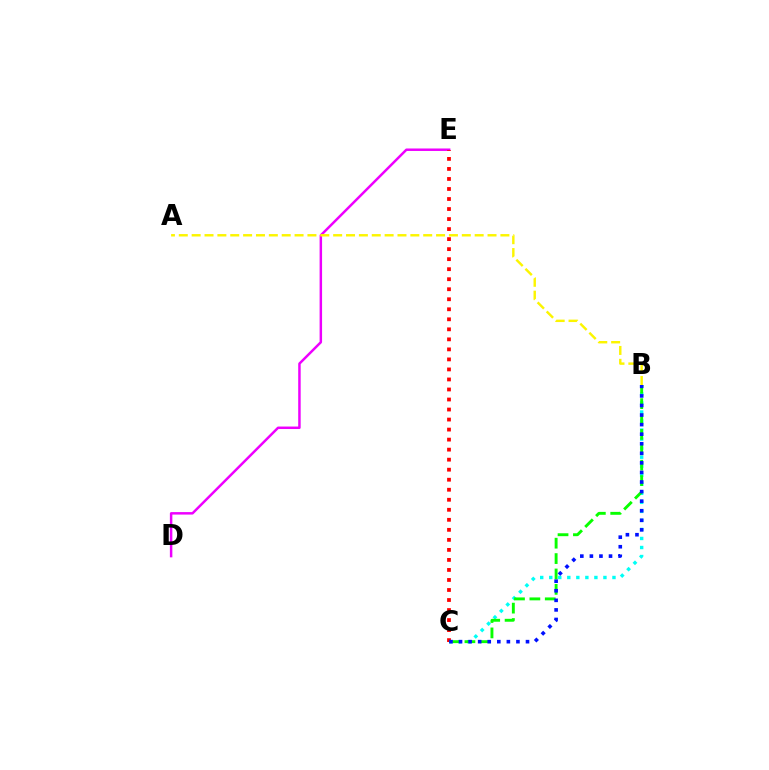{('B', 'C'): [{'color': '#00fff6', 'line_style': 'dotted', 'thickness': 2.45}, {'color': '#08ff00', 'line_style': 'dashed', 'thickness': 2.09}, {'color': '#0010ff', 'line_style': 'dotted', 'thickness': 2.6}], ('D', 'E'): [{'color': '#ee00ff', 'line_style': 'solid', 'thickness': 1.79}], ('C', 'E'): [{'color': '#ff0000', 'line_style': 'dotted', 'thickness': 2.72}], ('A', 'B'): [{'color': '#fcf500', 'line_style': 'dashed', 'thickness': 1.75}]}